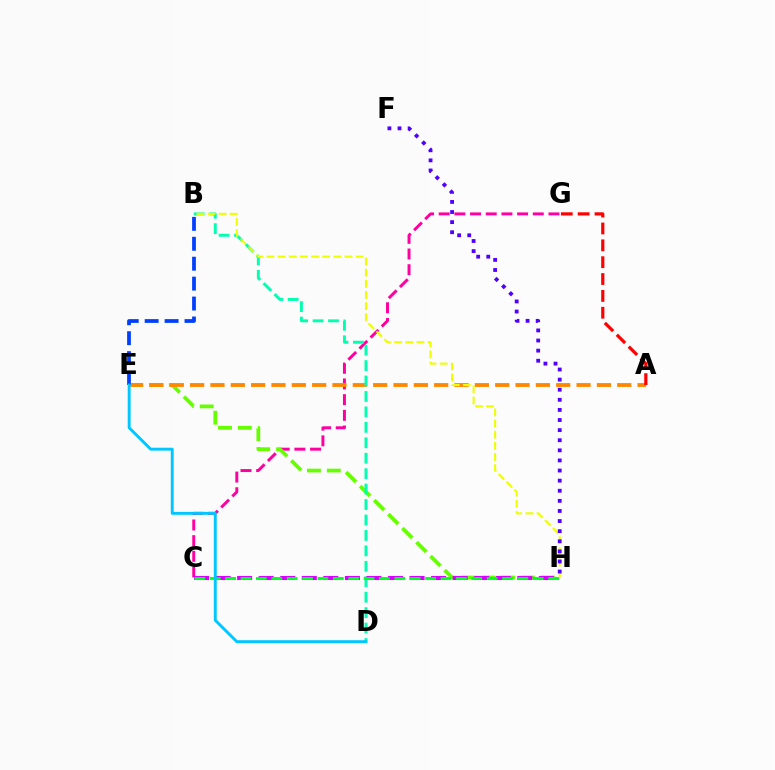{('C', 'G'): [{'color': '#ff00a0', 'line_style': 'dashed', 'thickness': 2.13}], ('E', 'H'): [{'color': '#66ff00', 'line_style': 'dashed', 'thickness': 2.7}], ('A', 'E'): [{'color': '#ff8800', 'line_style': 'dashed', 'thickness': 2.76}], ('B', 'D'): [{'color': '#00ffaf', 'line_style': 'dashed', 'thickness': 2.1}], ('B', 'H'): [{'color': '#eeff00', 'line_style': 'dashed', 'thickness': 1.51}], ('F', 'H'): [{'color': '#4f00ff', 'line_style': 'dotted', 'thickness': 2.74}], ('C', 'H'): [{'color': '#d600ff', 'line_style': 'dashed', 'thickness': 2.93}, {'color': '#00ff27', 'line_style': 'dashed', 'thickness': 2.09}], ('B', 'E'): [{'color': '#003fff', 'line_style': 'dashed', 'thickness': 2.71}], ('A', 'G'): [{'color': '#ff0000', 'line_style': 'dashed', 'thickness': 2.29}], ('D', 'E'): [{'color': '#00c7ff', 'line_style': 'solid', 'thickness': 2.09}]}